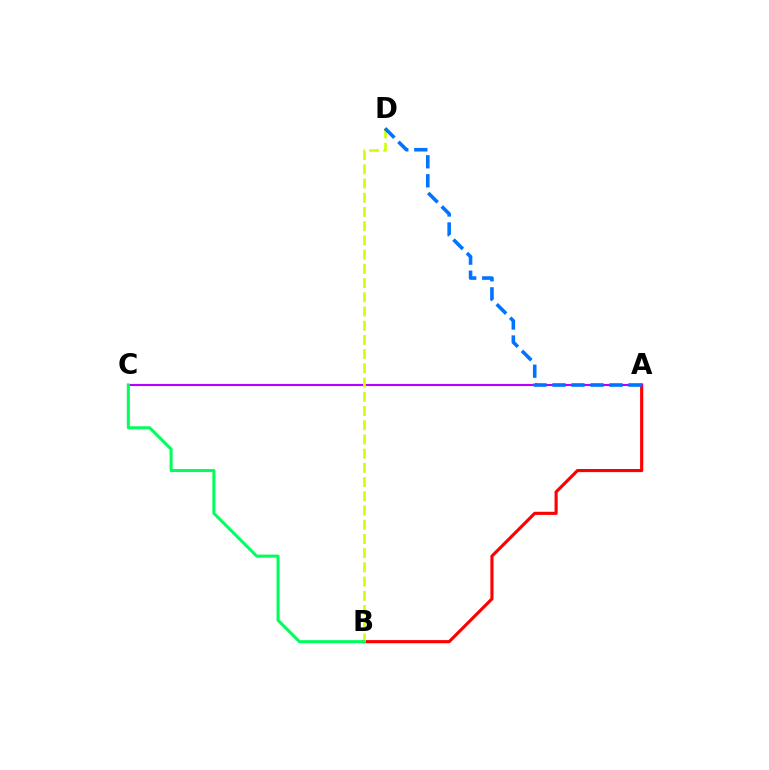{('A', 'B'): [{'color': '#ff0000', 'line_style': 'solid', 'thickness': 2.25}], ('A', 'C'): [{'color': '#b900ff', 'line_style': 'solid', 'thickness': 1.53}], ('B', 'D'): [{'color': '#d1ff00', 'line_style': 'dashed', 'thickness': 1.93}], ('A', 'D'): [{'color': '#0074ff', 'line_style': 'dashed', 'thickness': 2.58}], ('B', 'C'): [{'color': '#00ff5c', 'line_style': 'solid', 'thickness': 2.18}]}